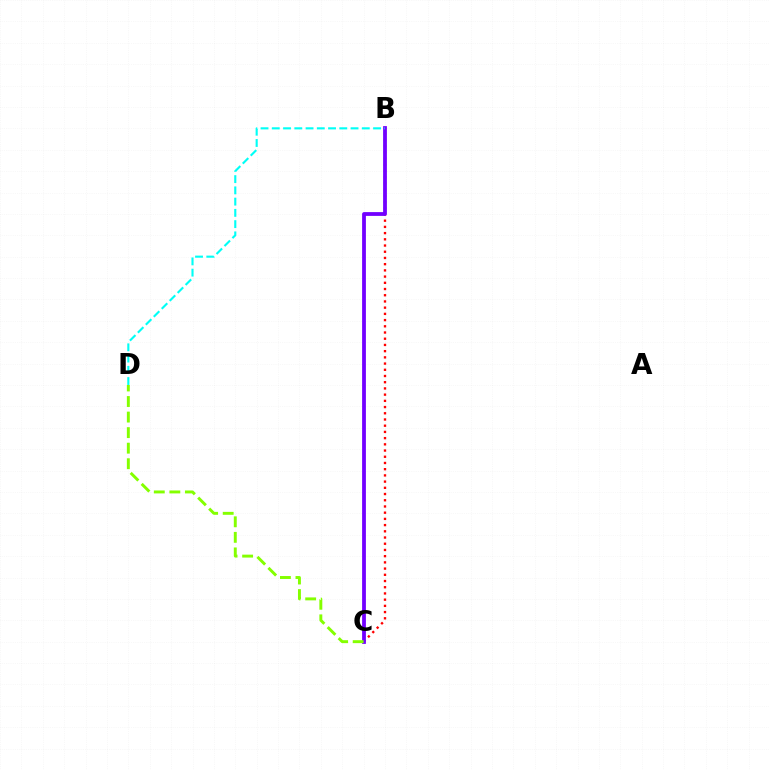{('B', 'C'): [{'color': '#ff0000', 'line_style': 'dotted', 'thickness': 1.69}, {'color': '#7200ff', 'line_style': 'solid', 'thickness': 2.73}], ('B', 'D'): [{'color': '#00fff6', 'line_style': 'dashed', 'thickness': 1.53}], ('C', 'D'): [{'color': '#84ff00', 'line_style': 'dashed', 'thickness': 2.11}]}